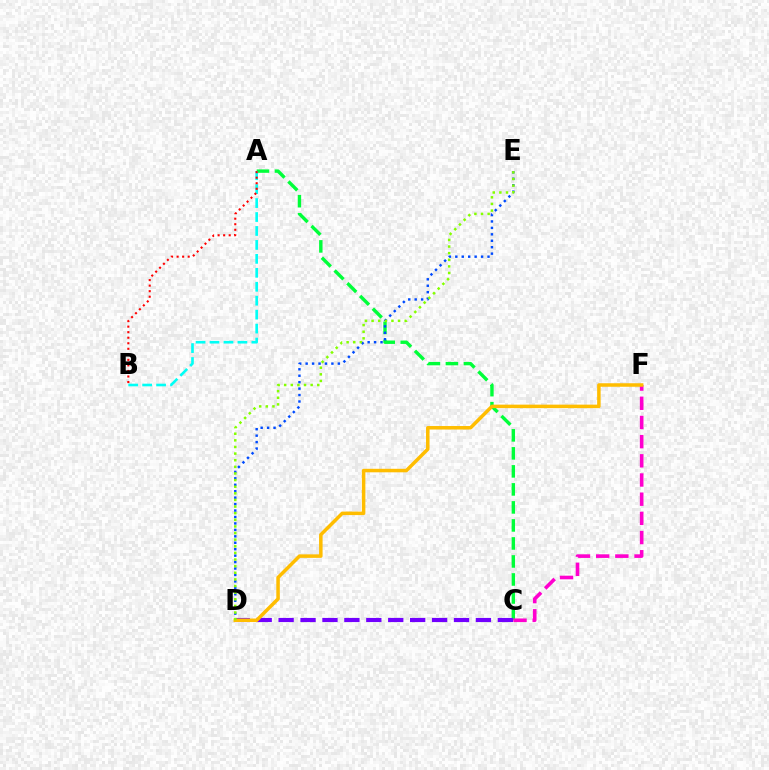{('A', 'C'): [{'color': '#00ff39', 'line_style': 'dashed', 'thickness': 2.45}], ('D', 'E'): [{'color': '#004bff', 'line_style': 'dotted', 'thickness': 1.75}, {'color': '#84ff00', 'line_style': 'dotted', 'thickness': 1.8}], ('C', 'D'): [{'color': '#7200ff', 'line_style': 'dashed', 'thickness': 2.98}], ('C', 'F'): [{'color': '#ff00cf', 'line_style': 'dashed', 'thickness': 2.61}], ('A', 'B'): [{'color': '#00fff6', 'line_style': 'dashed', 'thickness': 1.89}, {'color': '#ff0000', 'line_style': 'dotted', 'thickness': 1.51}], ('D', 'F'): [{'color': '#ffbd00', 'line_style': 'solid', 'thickness': 2.53}]}